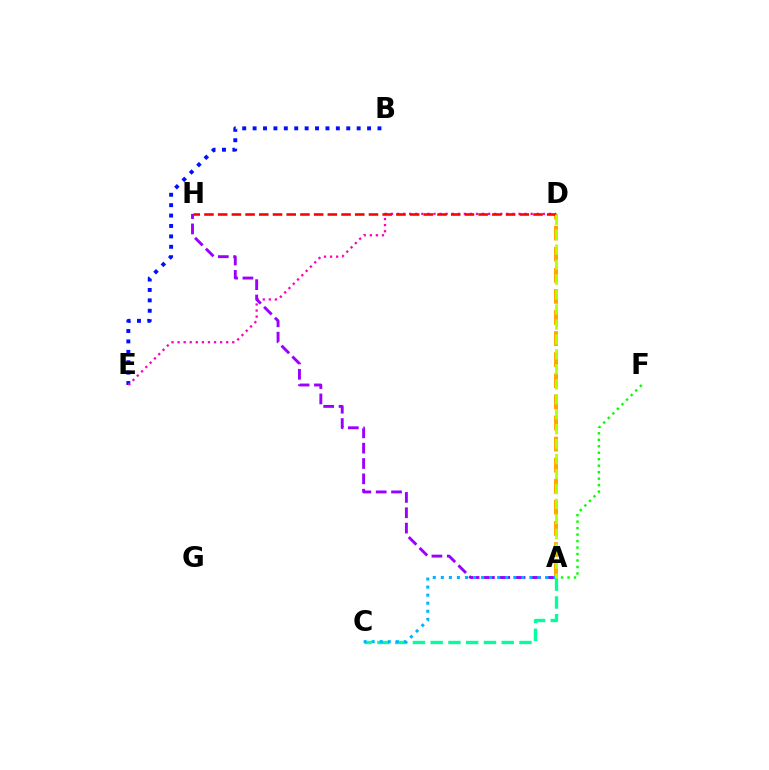{('B', 'E'): [{'color': '#0010ff', 'line_style': 'dotted', 'thickness': 2.83}], ('D', 'E'): [{'color': '#ff00bd', 'line_style': 'dotted', 'thickness': 1.65}], ('A', 'C'): [{'color': '#00ff9d', 'line_style': 'dashed', 'thickness': 2.41}, {'color': '#00b5ff', 'line_style': 'dotted', 'thickness': 2.19}], ('A', 'H'): [{'color': '#9b00ff', 'line_style': 'dashed', 'thickness': 2.08}], ('A', 'D'): [{'color': '#ffa500', 'line_style': 'dashed', 'thickness': 2.87}, {'color': '#b3ff00', 'line_style': 'dashed', 'thickness': 2.03}], ('A', 'F'): [{'color': '#08ff00', 'line_style': 'dotted', 'thickness': 1.76}], ('D', 'H'): [{'color': '#ff0000', 'line_style': 'dashed', 'thickness': 1.86}]}